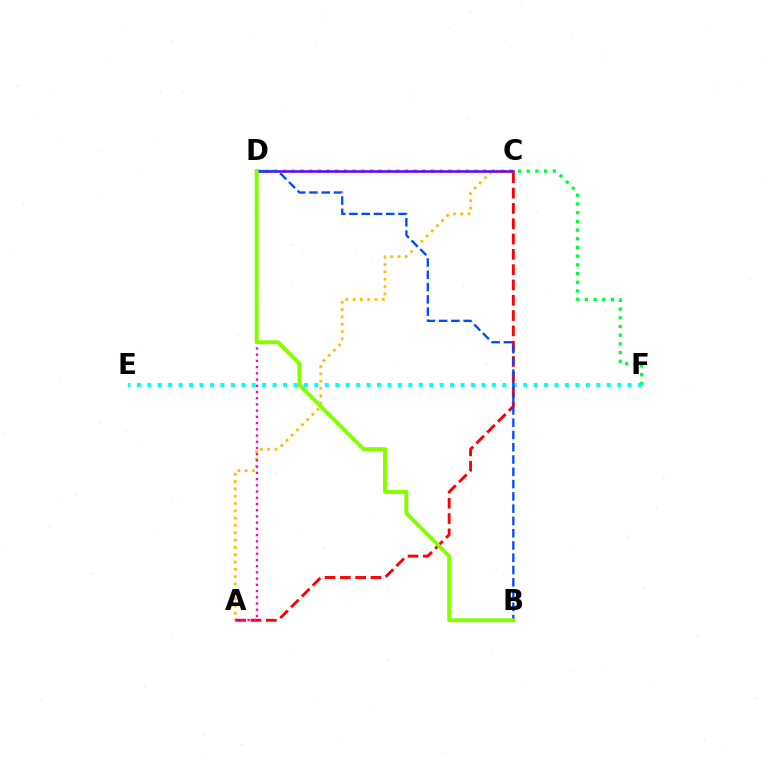{('D', 'F'): [{'color': '#00ff39', 'line_style': 'dotted', 'thickness': 2.36}], ('A', 'C'): [{'color': '#ffbd00', 'line_style': 'dotted', 'thickness': 1.99}, {'color': '#ff0000', 'line_style': 'dashed', 'thickness': 2.08}], ('E', 'F'): [{'color': '#00fff6', 'line_style': 'dotted', 'thickness': 2.84}], ('C', 'D'): [{'color': '#7200ff', 'line_style': 'solid', 'thickness': 1.86}], ('B', 'D'): [{'color': '#004bff', 'line_style': 'dashed', 'thickness': 1.67}, {'color': '#84ff00', 'line_style': 'solid', 'thickness': 2.82}], ('A', 'D'): [{'color': '#ff00cf', 'line_style': 'dotted', 'thickness': 1.69}]}